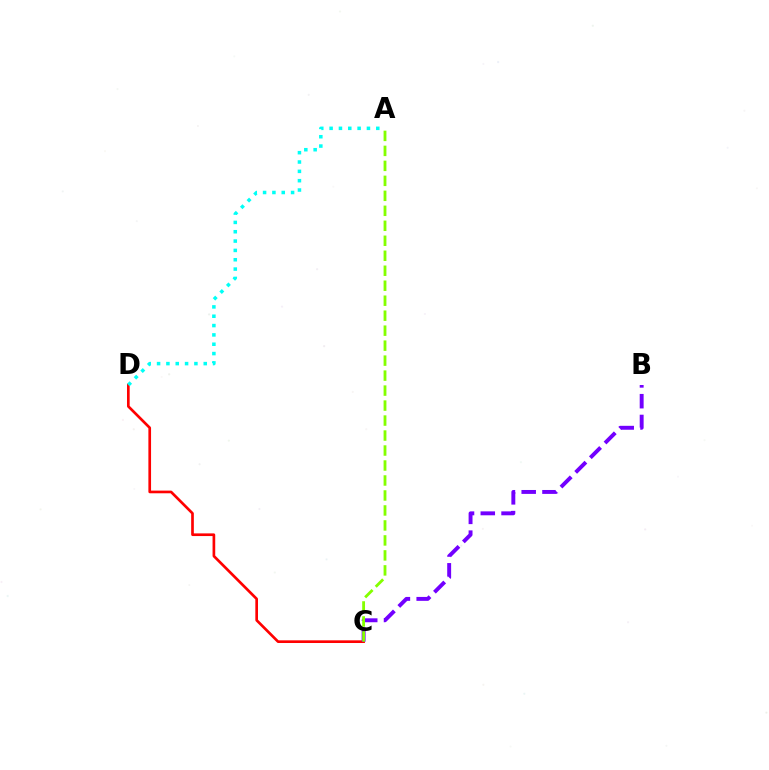{('C', 'D'): [{'color': '#ff0000', 'line_style': 'solid', 'thickness': 1.92}], ('B', 'C'): [{'color': '#7200ff', 'line_style': 'dashed', 'thickness': 2.82}], ('A', 'D'): [{'color': '#00fff6', 'line_style': 'dotted', 'thickness': 2.54}], ('A', 'C'): [{'color': '#84ff00', 'line_style': 'dashed', 'thickness': 2.04}]}